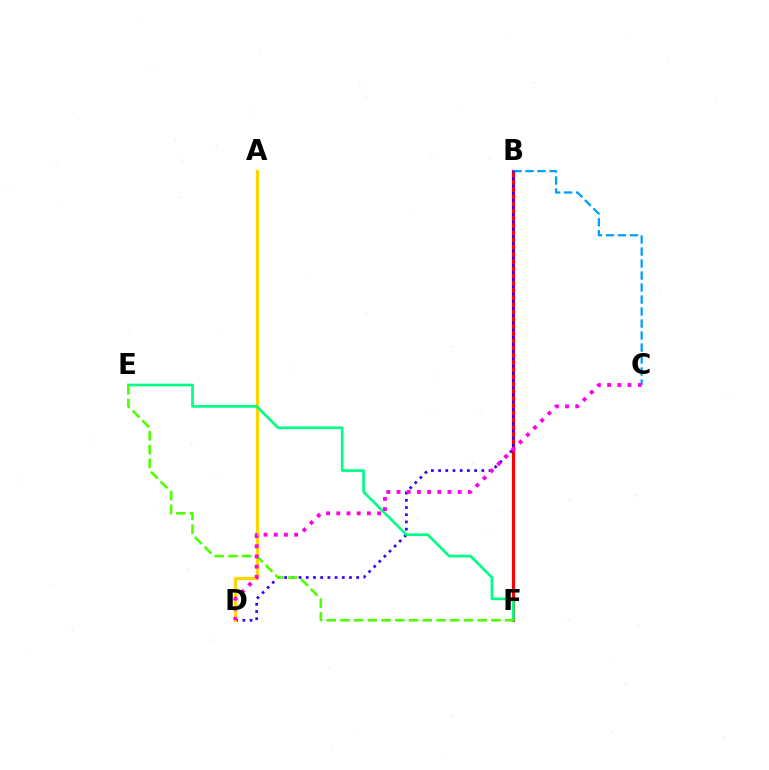{('B', 'F'): [{'color': '#ff0000', 'line_style': 'solid', 'thickness': 2.3}], ('B', 'C'): [{'color': '#009eff', 'line_style': 'dashed', 'thickness': 1.63}], ('B', 'D'): [{'color': '#3700ff', 'line_style': 'dotted', 'thickness': 1.96}], ('A', 'D'): [{'color': '#ffd500', 'line_style': 'solid', 'thickness': 2.37}], ('E', 'F'): [{'color': '#00ff86', 'line_style': 'solid', 'thickness': 1.94}, {'color': '#4fff00', 'line_style': 'dashed', 'thickness': 1.86}], ('C', 'D'): [{'color': '#ff00ed', 'line_style': 'dotted', 'thickness': 2.77}]}